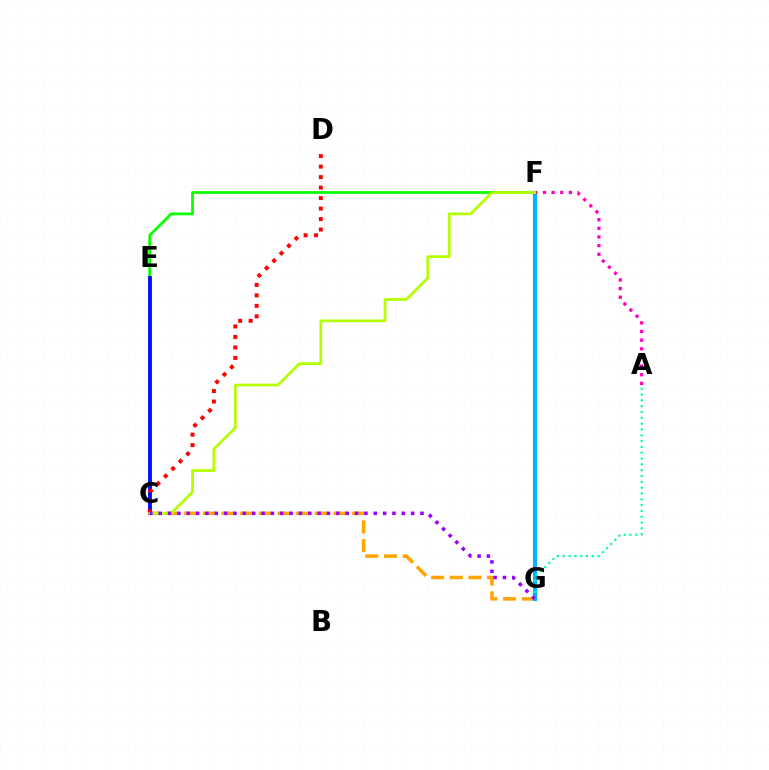{('E', 'F'): [{'color': '#08ff00', 'line_style': 'solid', 'thickness': 1.98}], ('C', 'E'): [{'color': '#0010ff', 'line_style': 'solid', 'thickness': 2.78}], ('C', 'G'): [{'color': '#ffa500', 'line_style': 'dashed', 'thickness': 2.54}, {'color': '#9b00ff', 'line_style': 'dotted', 'thickness': 2.54}], ('F', 'G'): [{'color': '#00b5ff', 'line_style': 'solid', 'thickness': 2.98}], ('C', 'D'): [{'color': '#ff0000', 'line_style': 'dotted', 'thickness': 2.85}], ('A', 'F'): [{'color': '#ff00bd', 'line_style': 'dotted', 'thickness': 2.35}], ('C', 'F'): [{'color': '#b3ff00', 'line_style': 'solid', 'thickness': 1.98}], ('A', 'G'): [{'color': '#00ff9d', 'line_style': 'dotted', 'thickness': 1.58}]}